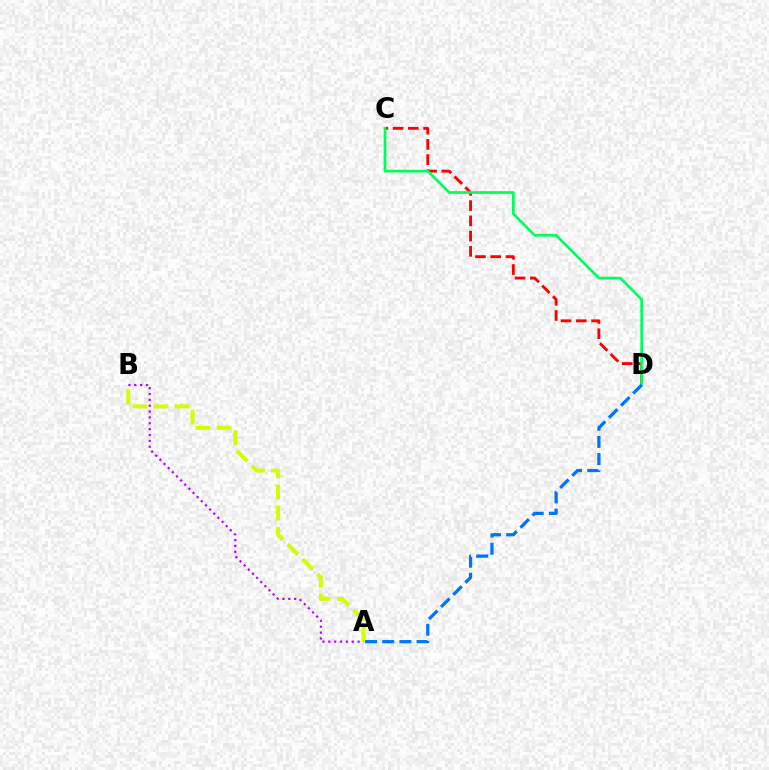{('C', 'D'): [{'color': '#ff0000', 'line_style': 'dashed', 'thickness': 2.07}, {'color': '#00ff5c', 'line_style': 'solid', 'thickness': 1.95}], ('A', 'B'): [{'color': '#d1ff00', 'line_style': 'dashed', 'thickness': 2.87}, {'color': '#b900ff', 'line_style': 'dotted', 'thickness': 1.59}], ('A', 'D'): [{'color': '#0074ff', 'line_style': 'dashed', 'thickness': 2.33}]}